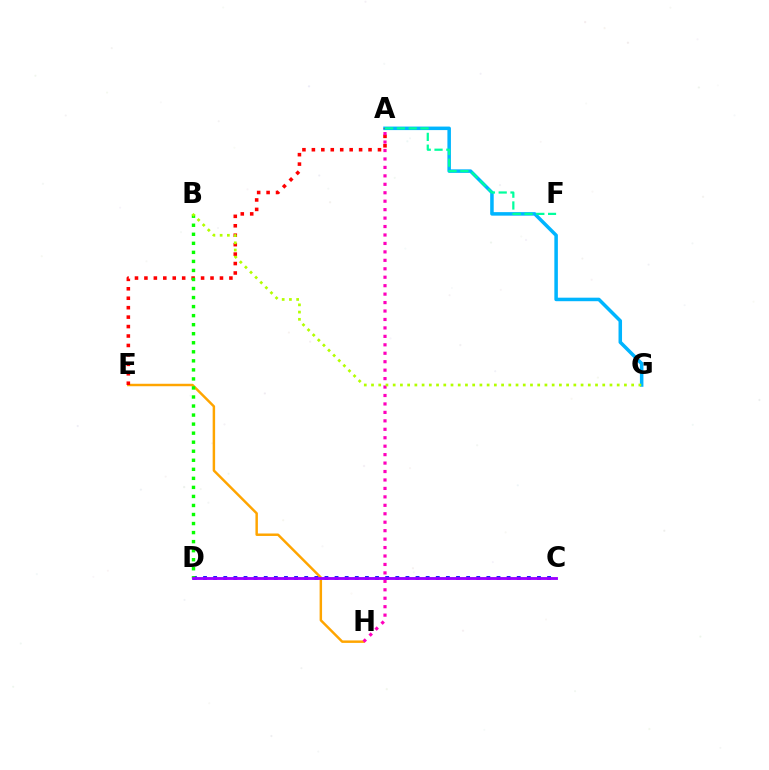{('E', 'H'): [{'color': '#ffa500', 'line_style': 'solid', 'thickness': 1.77}], ('A', 'G'): [{'color': '#00b5ff', 'line_style': 'solid', 'thickness': 2.53}], ('C', 'D'): [{'color': '#0010ff', 'line_style': 'dotted', 'thickness': 2.75}, {'color': '#9b00ff', 'line_style': 'solid', 'thickness': 2.06}], ('A', 'E'): [{'color': '#ff0000', 'line_style': 'dotted', 'thickness': 2.57}], ('A', 'H'): [{'color': '#ff00bd', 'line_style': 'dotted', 'thickness': 2.3}], ('B', 'D'): [{'color': '#08ff00', 'line_style': 'dotted', 'thickness': 2.46}], ('A', 'F'): [{'color': '#00ff9d', 'line_style': 'dashed', 'thickness': 1.6}], ('B', 'G'): [{'color': '#b3ff00', 'line_style': 'dotted', 'thickness': 1.96}]}